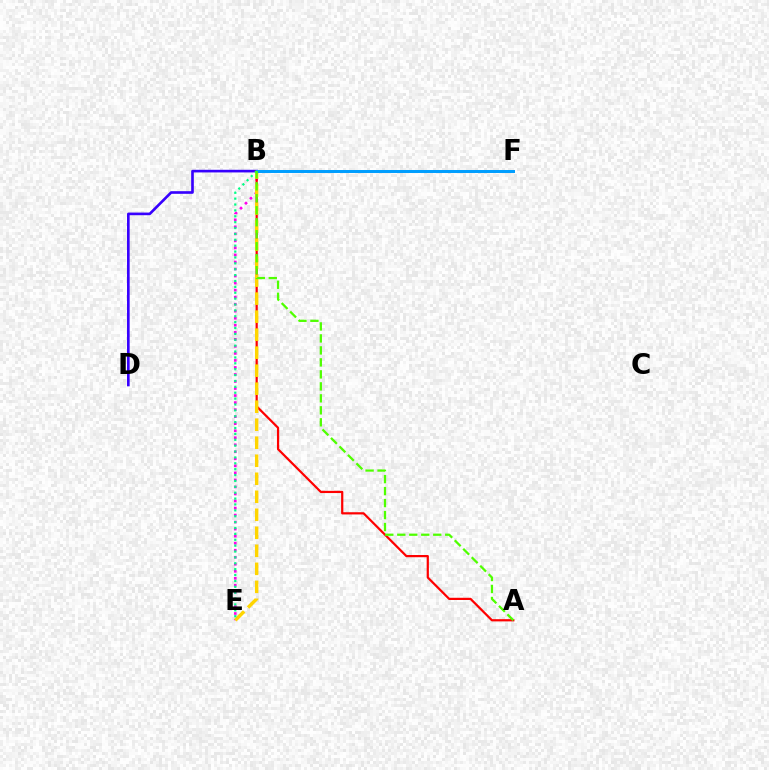{('B', 'E'): [{'color': '#ff00ed', 'line_style': 'dotted', 'thickness': 1.91}, {'color': '#ffd500', 'line_style': 'dashed', 'thickness': 2.45}, {'color': '#00ff86', 'line_style': 'dotted', 'thickness': 1.6}], ('B', 'D'): [{'color': '#3700ff', 'line_style': 'solid', 'thickness': 1.9}], ('A', 'B'): [{'color': '#ff0000', 'line_style': 'solid', 'thickness': 1.6}, {'color': '#4fff00', 'line_style': 'dashed', 'thickness': 1.63}], ('B', 'F'): [{'color': '#009eff', 'line_style': 'solid', 'thickness': 2.15}]}